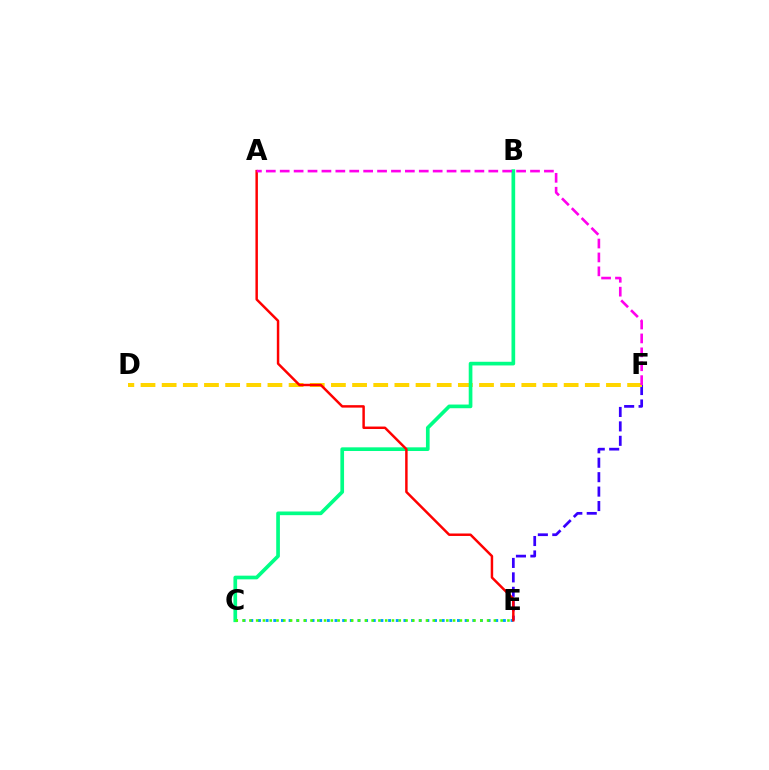{('E', 'F'): [{'color': '#3700ff', 'line_style': 'dashed', 'thickness': 1.96}], ('C', 'E'): [{'color': '#009eff', 'line_style': 'dotted', 'thickness': 2.08}, {'color': '#4fff00', 'line_style': 'dotted', 'thickness': 1.85}], ('D', 'F'): [{'color': '#ffd500', 'line_style': 'dashed', 'thickness': 2.87}], ('B', 'C'): [{'color': '#00ff86', 'line_style': 'solid', 'thickness': 2.65}], ('A', 'E'): [{'color': '#ff0000', 'line_style': 'solid', 'thickness': 1.78}], ('A', 'F'): [{'color': '#ff00ed', 'line_style': 'dashed', 'thickness': 1.89}]}